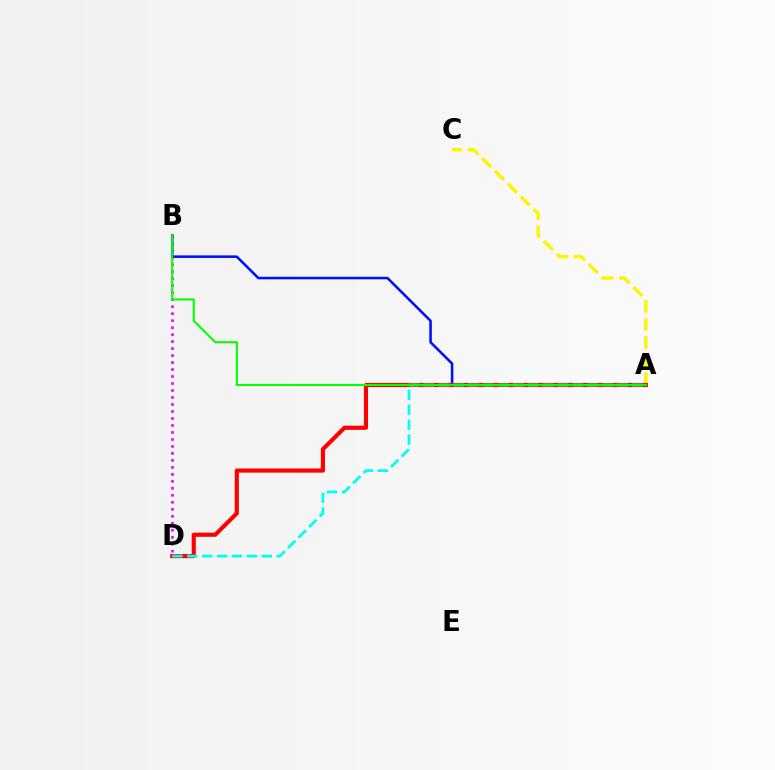{('B', 'D'): [{'color': '#ee00ff', 'line_style': 'dotted', 'thickness': 1.9}], ('A', 'C'): [{'color': '#fcf500', 'line_style': 'dashed', 'thickness': 2.46}], ('A', 'B'): [{'color': '#0010ff', 'line_style': 'solid', 'thickness': 1.84}, {'color': '#08ff00', 'line_style': 'solid', 'thickness': 1.53}], ('A', 'D'): [{'color': '#ff0000', 'line_style': 'solid', 'thickness': 2.98}, {'color': '#00fff6', 'line_style': 'dashed', 'thickness': 2.02}]}